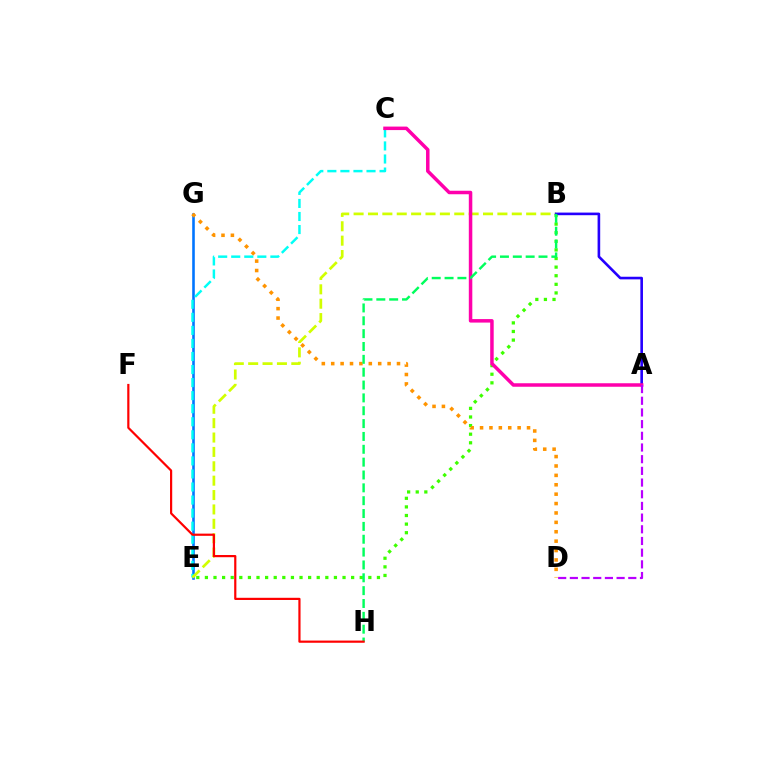{('E', 'G'): [{'color': '#0074ff', 'line_style': 'solid', 'thickness': 1.87}], ('B', 'E'): [{'color': '#3dff00', 'line_style': 'dotted', 'thickness': 2.34}, {'color': '#d1ff00', 'line_style': 'dashed', 'thickness': 1.95}], ('D', 'G'): [{'color': '#ff9400', 'line_style': 'dotted', 'thickness': 2.55}], ('C', 'E'): [{'color': '#00fff6', 'line_style': 'dashed', 'thickness': 1.77}], ('A', 'B'): [{'color': '#2500ff', 'line_style': 'solid', 'thickness': 1.88}], ('A', 'C'): [{'color': '#ff00ac', 'line_style': 'solid', 'thickness': 2.52}], ('B', 'H'): [{'color': '#00ff5c', 'line_style': 'dashed', 'thickness': 1.75}], ('F', 'H'): [{'color': '#ff0000', 'line_style': 'solid', 'thickness': 1.58}], ('A', 'D'): [{'color': '#b900ff', 'line_style': 'dashed', 'thickness': 1.59}]}